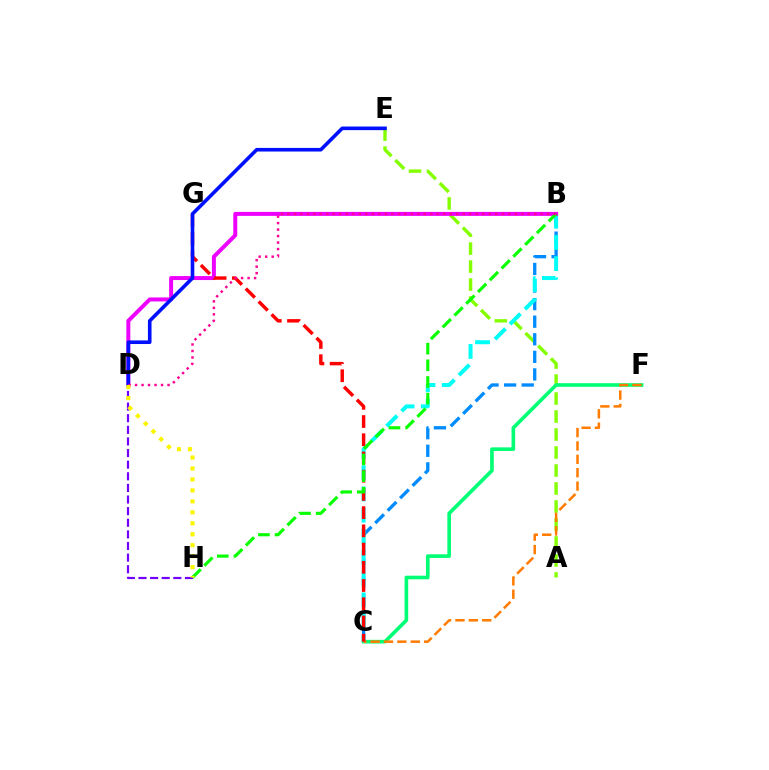{('A', 'E'): [{'color': '#84ff00', 'line_style': 'dashed', 'thickness': 2.44}], ('B', 'C'): [{'color': '#008cff', 'line_style': 'dashed', 'thickness': 2.39}, {'color': '#00fff6', 'line_style': 'dashed', 'thickness': 2.88}], ('C', 'F'): [{'color': '#00ff74', 'line_style': 'solid', 'thickness': 2.61}, {'color': '#ff7c00', 'line_style': 'dashed', 'thickness': 1.82}], ('D', 'H'): [{'color': '#7200ff', 'line_style': 'dashed', 'thickness': 1.58}, {'color': '#fcf500', 'line_style': 'dotted', 'thickness': 2.98}], ('B', 'D'): [{'color': '#ee00ff', 'line_style': 'solid', 'thickness': 2.86}, {'color': '#ff0094', 'line_style': 'dotted', 'thickness': 1.76}], ('C', 'G'): [{'color': '#ff0000', 'line_style': 'dashed', 'thickness': 2.48}], ('D', 'E'): [{'color': '#0010ff', 'line_style': 'solid', 'thickness': 2.6}], ('B', 'H'): [{'color': '#08ff00', 'line_style': 'dashed', 'thickness': 2.26}]}